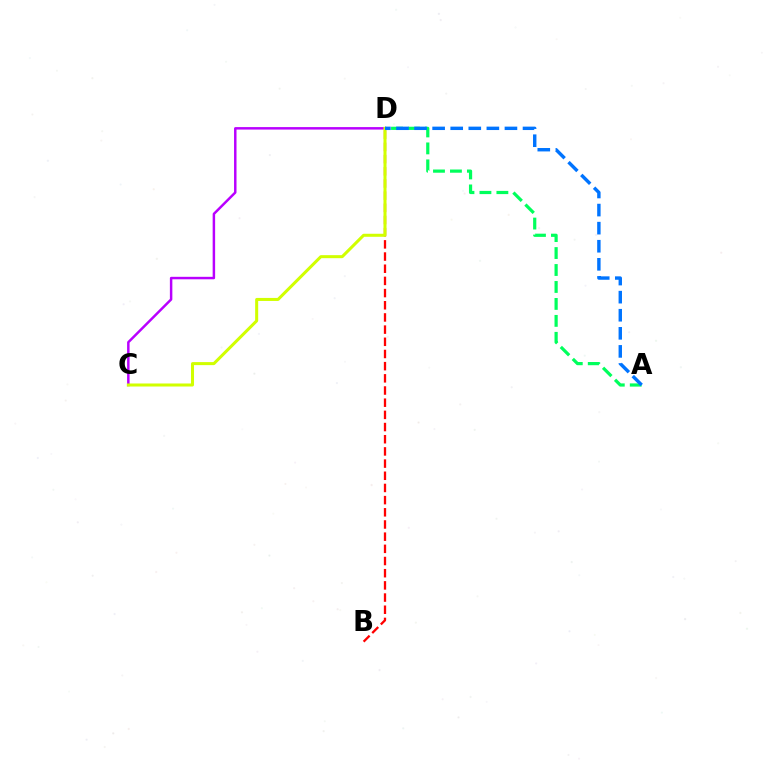{('B', 'D'): [{'color': '#ff0000', 'line_style': 'dashed', 'thickness': 1.65}], ('C', 'D'): [{'color': '#b900ff', 'line_style': 'solid', 'thickness': 1.78}, {'color': '#d1ff00', 'line_style': 'solid', 'thickness': 2.18}], ('A', 'D'): [{'color': '#00ff5c', 'line_style': 'dashed', 'thickness': 2.3}, {'color': '#0074ff', 'line_style': 'dashed', 'thickness': 2.46}]}